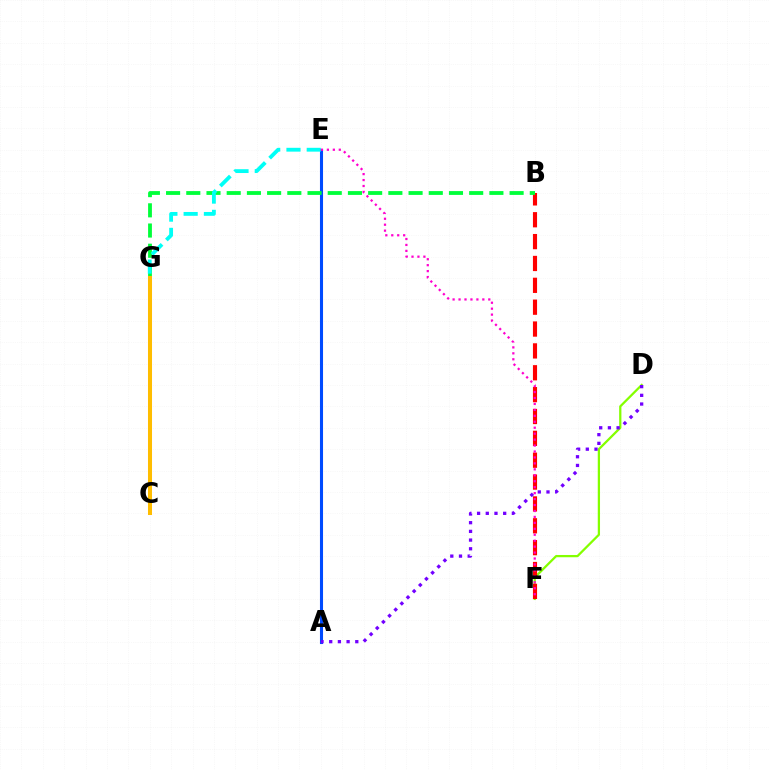{('D', 'F'): [{'color': '#84ff00', 'line_style': 'solid', 'thickness': 1.63}], ('A', 'E'): [{'color': '#004bff', 'line_style': 'solid', 'thickness': 2.21}], ('B', 'F'): [{'color': '#ff0000', 'line_style': 'dashed', 'thickness': 2.97}], ('B', 'G'): [{'color': '#00ff39', 'line_style': 'dashed', 'thickness': 2.75}], ('E', 'G'): [{'color': '#00fff6', 'line_style': 'dashed', 'thickness': 2.75}], ('A', 'D'): [{'color': '#7200ff', 'line_style': 'dotted', 'thickness': 2.36}], ('E', 'F'): [{'color': '#ff00cf', 'line_style': 'dotted', 'thickness': 1.62}], ('C', 'G'): [{'color': '#ffbd00', 'line_style': 'solid', 'thickness': 2.9}]}